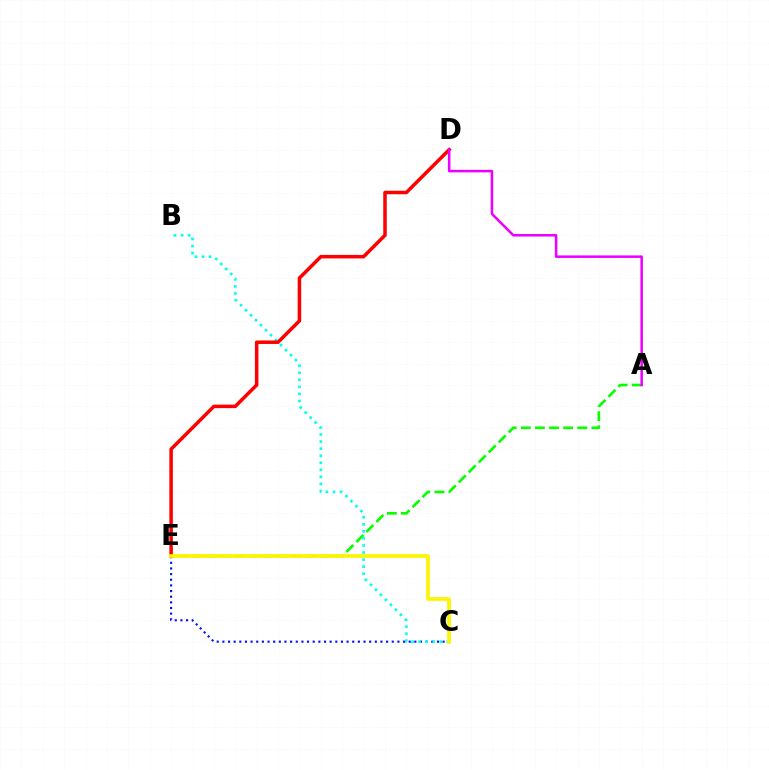{('C', 'E'): [{'color': '#0010ff', 'line_style': 'dotted', 'thickness': 1.53}, {'color': '#fcf500', 'line_style': 'solid', 'thickness': 2.66}], ('A', 'E'): [{'color': '#08ff00', 'line_style': 'dashed', 'thickness': 1.92}], ('B', 'C'): [{'color': '#00fff6', 'line_style': 'dotted', 'thickness': 1.92}], ('D', 'E'): [{'color': '#ff0000', 'line_style': 'solid', 'thickness': 2.53}], ('A', 'D'): [{'color': '#ee00ff', 'line_style': 'solid', 'thickness': 1.82}]}